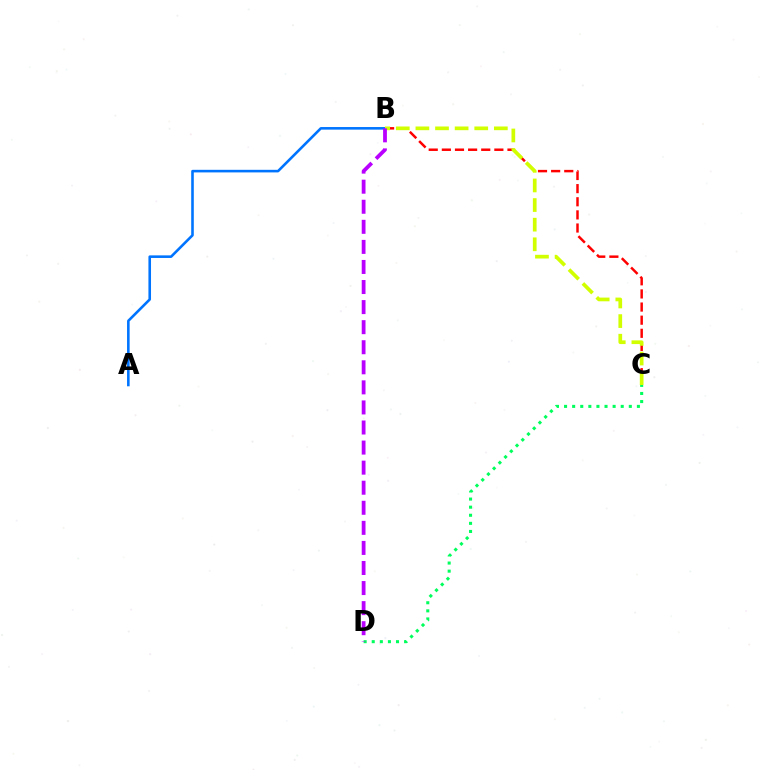{('B', 'C'): [{'color': '#ff0000', 'line_style': 'dashed', 'thickness': 1.78}, {'color': '#d1ff00', 'line_style': 'dashed', 'thickness': 2.66}], ('A', 'B'): [{'color': '#0074ff', 'line_style': 'solid', 'thickness': 1.87}], ('C', 'D'): [{'color': '#00ff5c', 'line_style': 'dotted', 'thickness': 2.2}], ('B', 'D'): [{'color': '#b900ff', 'line_style': 'dashed', 'thickness': 2.73}]}